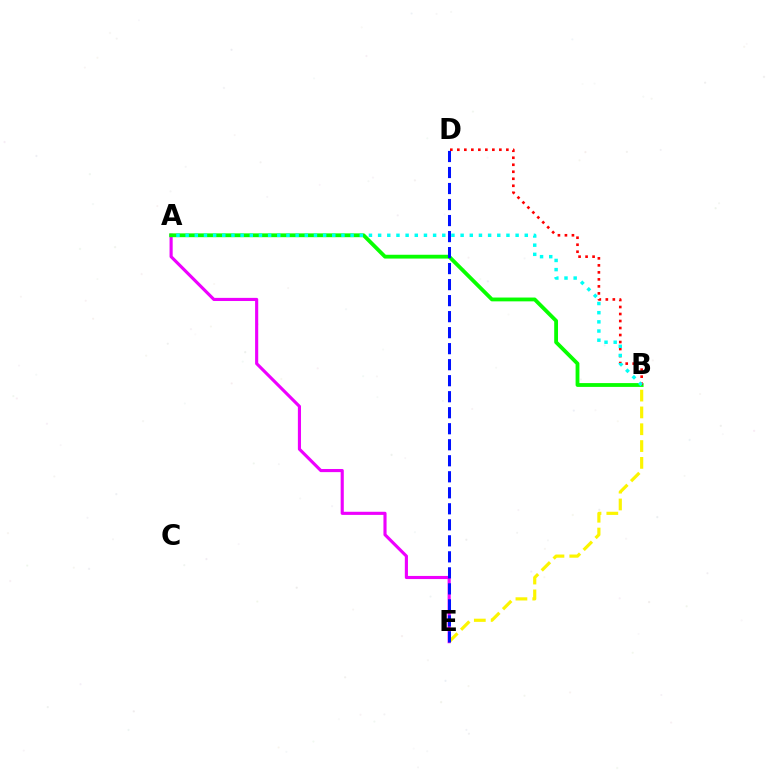{('A', 'E'): [{'color': '#ee00ff', 'line_style': 'solid', 'thickness': 2.25}], ('B', 'E'): [{'color': '#fcf500', 'line_style': 'dashed', 'thickness': 2.29}], ('A', 'B'): [{'color': '#08ff00', 'line_style': 'solid', 'thickness': 2.74}, {'color': '#00fff6', 'line_style': 'dotted', 'thickness': 2.49}], ('B', 'D'): [{'color': '#ff0000', 'line_style': 'dotted', 'thickness': 1.9}], ('D', 'E'): [{'color': '#0010ff', 'line_style': 'dashed', 'thickness': 2.18}]}